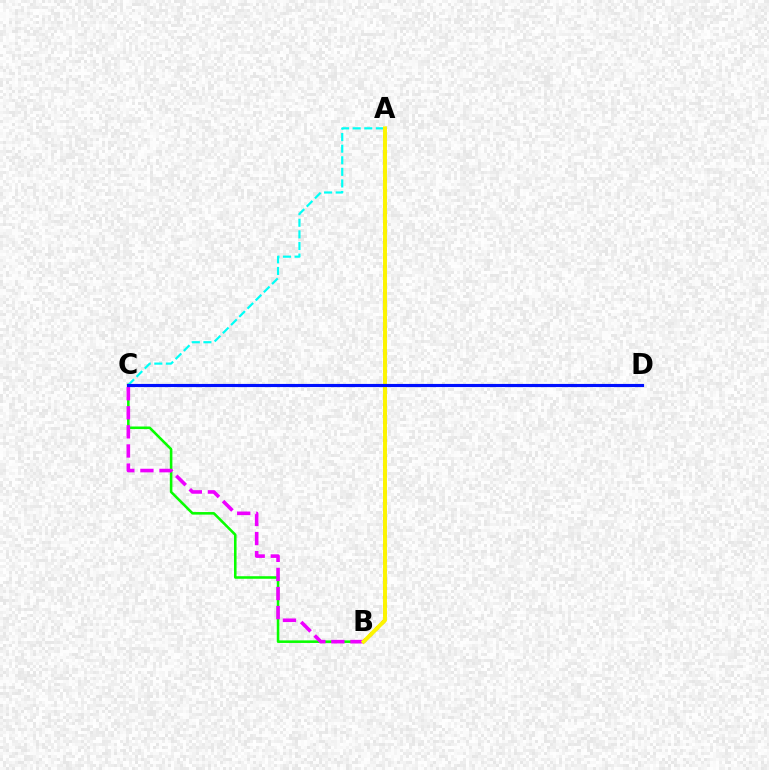{('B', 'C'): [{'color': '#08ff00', 'line_style': 'solid', 'thickness': 1.85}, {'color': '#ee00ff', 'line_style': 'dashed', 'thickness': 2.59}], ('A', 'C'): [{'color': '#00fff6', 'line_style': 'dashed', 'thickness': 1.58}], ('A', 'B'): [{'color': '#ff0000', 'line_style': 'dotted', 'thickness': 2.36}, {'color': '#fcf500', 'line_style': 'solid', 'thickness': 2.83}], ('C', 'D'): [{'color': '#0010ff', 'line_style': 'solid', 'thickness': 2.26}]}